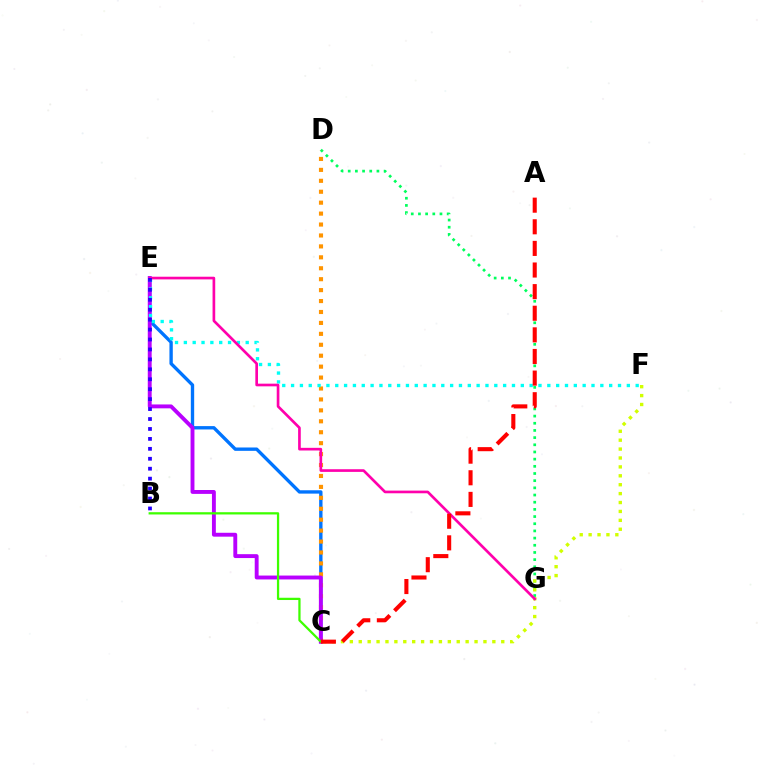{('D', 'G'): [{'color': '#00ff5c', 'line_style': 'dotted', 'thickness': 1.95}], ('C', 'E'): [{'color': '#0074ff', 'line_style': 'solid', 'thickness': 2.42}, {'color': '#b900ff', 'line_style': 'solid', 'thickness': 2.8}], ('C', 'D'): [{'color': '#ff9400', 'line_style': 'dotted', 'thickness': 2.97}], ('C', 'F'): [{'color': '#d1ff00', 'line_style': 'dotted', 'thickness': 2.42}], ('E', 'F'): [{'color': '#00fff6', 'line_style': 'dotted', 'thickness': 2.4}], ('E', 'G'): [{'color': '#ff00ac', 'line_style': 'solid', 'thickness': 1.92}], ('B', 'C'): [{'color': '#3dff00', 'line_style': 'solid', 'thickness': 1.63}], ('A', 'C'): [{'color': '#ff0000', 'line_style': 'dashed', 'thickness': 2.94}], ('B', 'E'): [{'color': '#2500ff', 'line_style': 'dotted', 'thickness': 2.7}]}